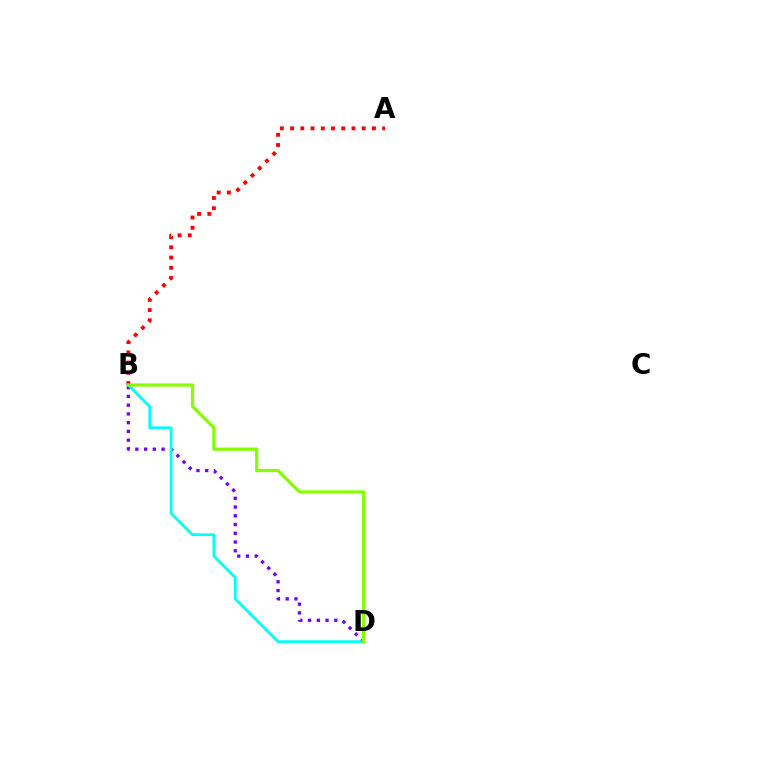{('B', 'D'): [{'color': '#7200ff', 'line_style': 'dotted', 'thickness': 2.38}, {'color': '#00fff6', 'line_style': 'solid', 'thickness': 1.97}, {'color': '#84ff00', 'line_style': 'solid', 'thickness': 2.31}], ('A', 'B'): [{'color': '#ff0000', 'line_style': 'dotted', 'thickness': 2.78}]}